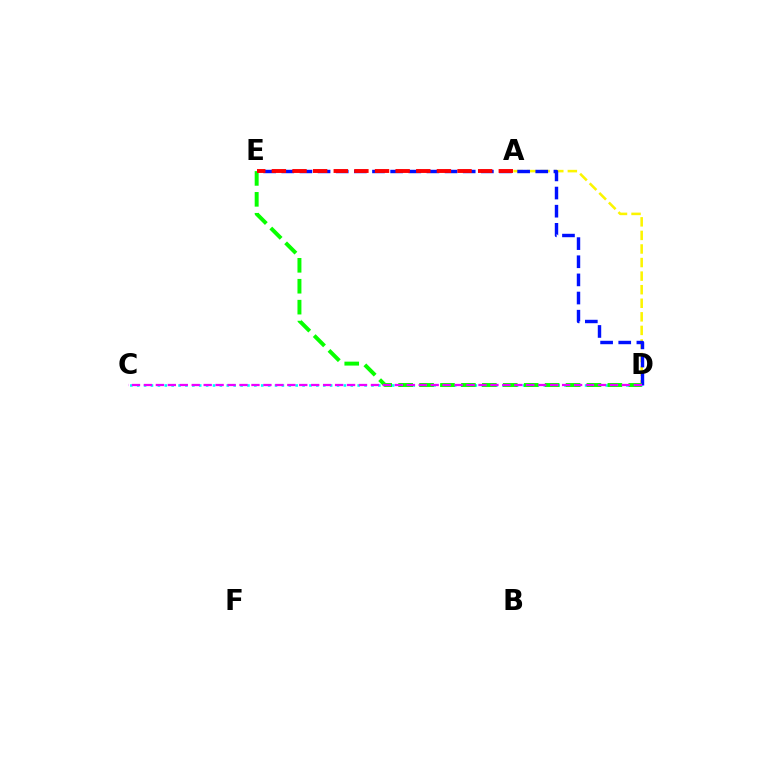{('C', 'D'): [{'color': '#00fff6', 'line_style': 'dotted', 'thickness': 1.87}, {'color': '#ee00ff', 'line_style': 'dashed', 'thickness': 1.62}], ('A', 'D'): [{'color': '#fcf500', 'line_style': 'dashed', 'thickness': 1.84}], ('D', 'E'): [{'color': '#0010ff', 'line_style': 'dashed', 'thickness': 2.46}, {'color': '#08ff00', 'line_style': 'dashed', 'thickness': 2.84}], ('A', 'E'): [{'color': '#ff0000', 'line_style': 'dashed', 'thickness': 2.8}]}